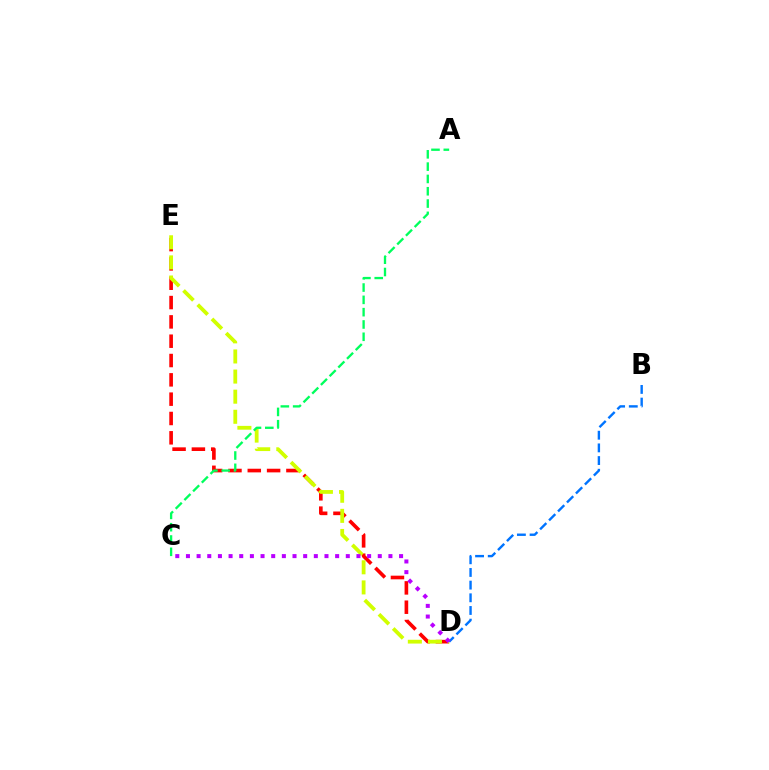{('D', 'E'): [{'color': '#ff0000', 'line_style': 'dashed', 'thickness': 2.62}, {'color': '#d1ff00', 'line_style': 'dashed', 'thickness': 2.73}], ('A', 'C'): [{'color': '#00ff5c', 'line_style': 'dashed', 'thickness': 1.67}], ('B', 'D'): [{'color': '#0074ff', 'line_style': 'dashed', 'thickness': 1.72}], ('C', 'D'): [{'color': '#b900ff', 'line_style': 'dotted', 'thickness': 2.9}]}